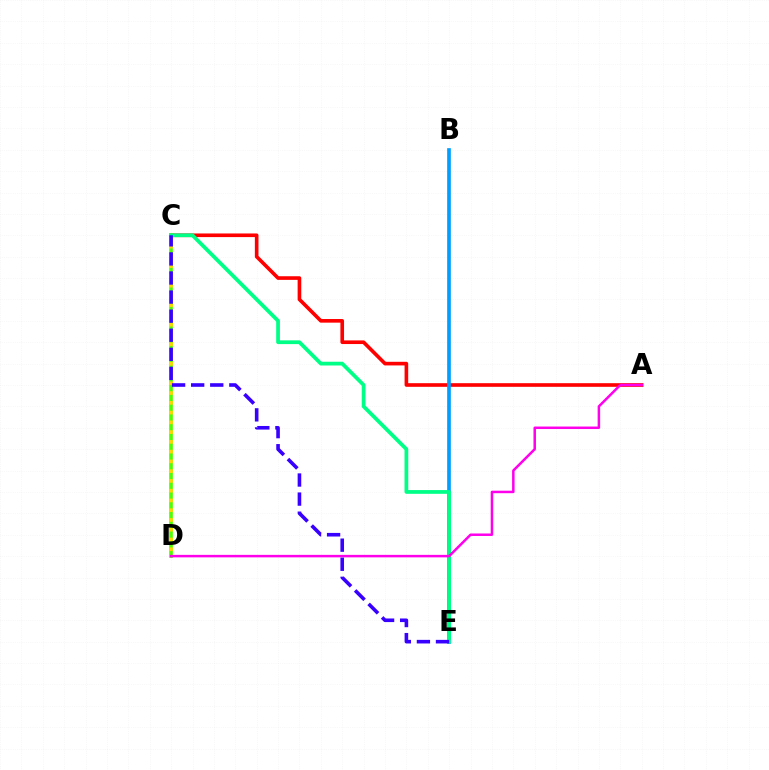{('A', 'C'): [{'color': '#ff0000', 'line_style': 'solid', 'thickness': 2.62}], ('C', 'D'): [{'color': '#4fff00', 'line_style': 'solid', 'thickness': 2.62}, {'color': '#ffd500', 'line_style': 'dotted', 'thickness': 2.65}], ('B', 'E'): [{'color': '#009eff', 'line_style': 'solid', 'thickness': 2.64}], ('C', 'E'): [{'color': '#00ff86', 'line_style': 'solid', 'thickness': 2.71}, {'color': '#3700ff', 'line_style': 'dashed', 'thickness': 2.59}], ('A', 'D'): [{'color': '#ff00ed', 'line_style': 'solid', 'thickness': 1.8}]}